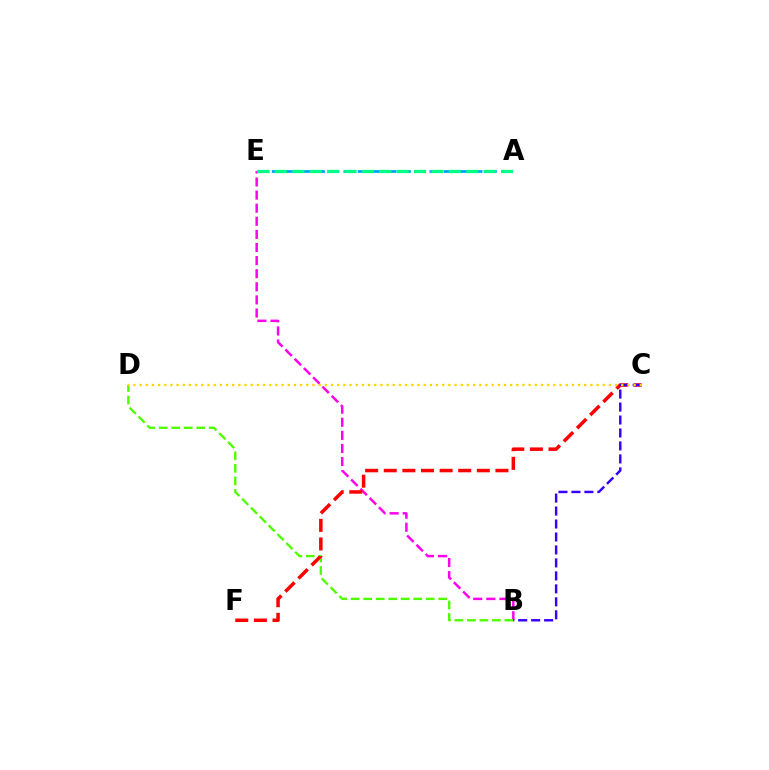{('B', 'E'): [{'color': '#ff00ed', 'line_style': 'dashed', 'thickness': 1.78}], ('B', 'D'): [{'color': '#4fff00', 'line_style': 'dashed', 'thickness': 1.7}], ('C', 'F'): [{'color': '#ff0000', 'line_style': 'dashed', 'thickness': 2.53}], ('B', 'C'): [{'color': '#3700ff', 'line_style': 'dashed', 'thickness': 1.76}], ('A', 'E'): [{'color': '#009eff', 'line_style': 'dashed', 'thickness': 1.95}, {'color': '#00ff86', 'line_style': 'dashed', 'thickness': 2.36}], ('C', 'D'): [{'color': '#ffd500', 'line_style': 'dotted', 'thickness': 1.68}]}